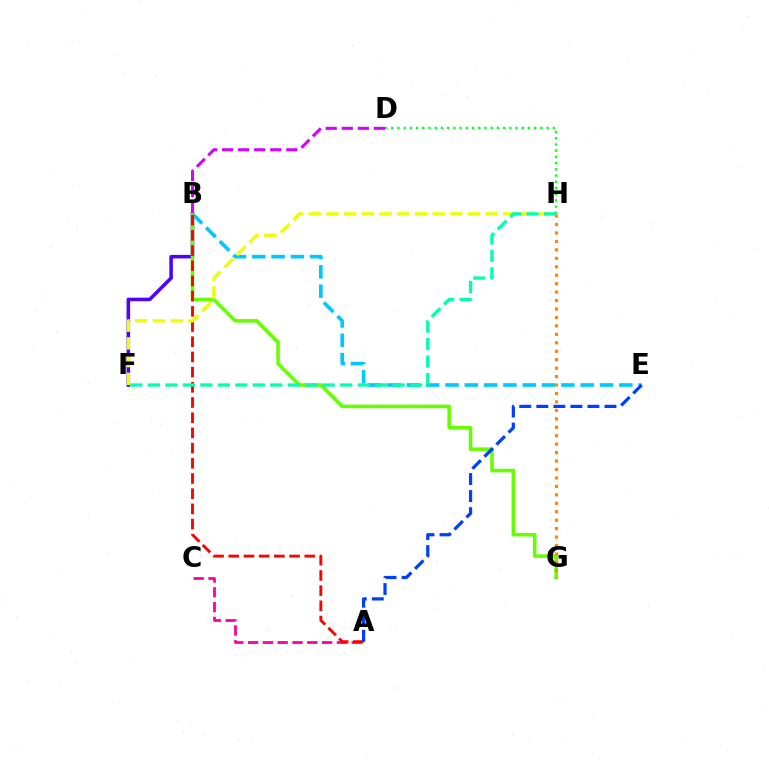{('B', 'F'): [{'color': '#4f00ff', 'line_style': 'solid', 'thickness': 2.56}], ('A', 'C'): [{'color': '#ff00a0', 'line_style': 'dashed', 'thickness': 2.01}], ('B', 'E'): [{'color': '#00c7ff', 'line_style': 'dashed', 'thickness': 2.62}], ('B', 'G'): [{'color': '#66ff00', 'line_style': 'solid', 'thickness': 2.55}], ('A', 'B'): [{'color': '#ff0000', 'line_style': 'dashed', 'thickness': 2.06}], ('D', 'H'): [{'color': '#00ff27', 'line_style': 'dotted', 'thickness': 1.69}], ('F', 'H'): [{'color': '#eeff00', 'line_style': 'dashed', 'thickness': 2.41}, {'color': '#00ffaf', 'line_style': 'dashed', 'thickness': 2.38}], ('G', 'H'): [{'color': '#ff8800', 'line_style': 'dotted', 'thickness': 2.29}], ('B', 'D'): [{'color': '#d600ff', 'line_style': 'dashed', 'thickness': 2.18}], ('A', 'E'): [{'color': '#003fff', 'line_style': 'dashed', 'thickness': 2.32}]}